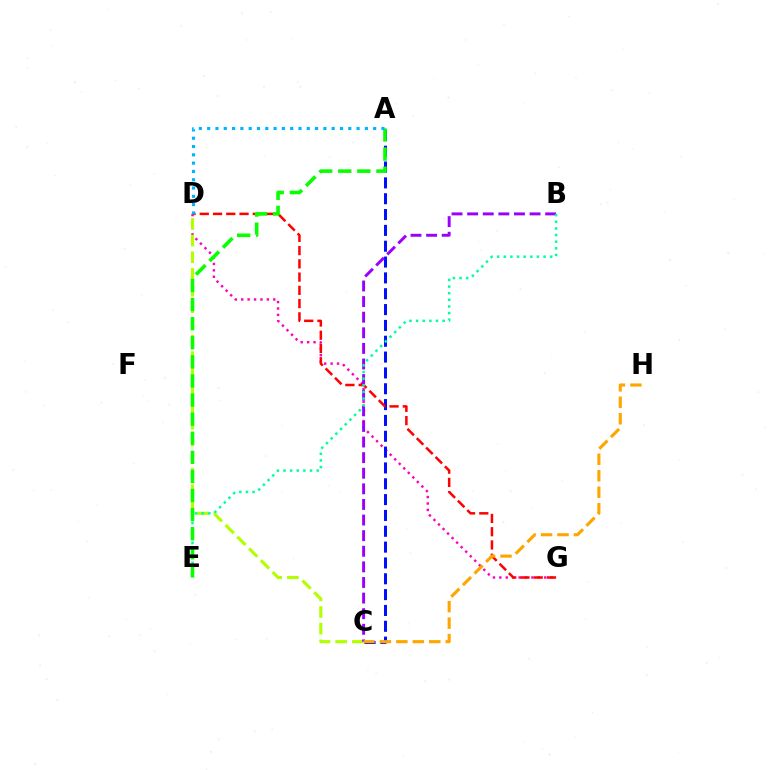{('D', 'G'): [{'color': '#ff00bd', 'line_style': 'dotted', 'thickness': 1.74}, {'color': '#ff0000', 'line_style': 'dashed', 'thickness': 1.8}], ('A', 'C'): [{'color': '#0010ff', 'line_style': 'dashed', 'thickness': 2.15}], ('C', 'D'): [{'color': '#b3ff00', 'line_style': 'dashed', 'thickness': 2.26}], ('B', 'C'): [{'color': '#9b00ff', 'line_style': 'dashed', 'thickness': 2.12}], ('B', 'E'): [{'color': '#00ff9d', 'line_style': 'dotted', 'thickness': 1.8}], ('A', 'E'): [{'color': '#08ff00', 'line_style': 'dashed', 'thickness': 2.59}], ('A', 'D'): [{'color': '#00b5ff', 'line_style': 'dotted', 'thickness': 2.26}], ('C', 'H'): [{'color': '#ffa500', 'line_style': 'dashed', 'thickness': 2.24}]}